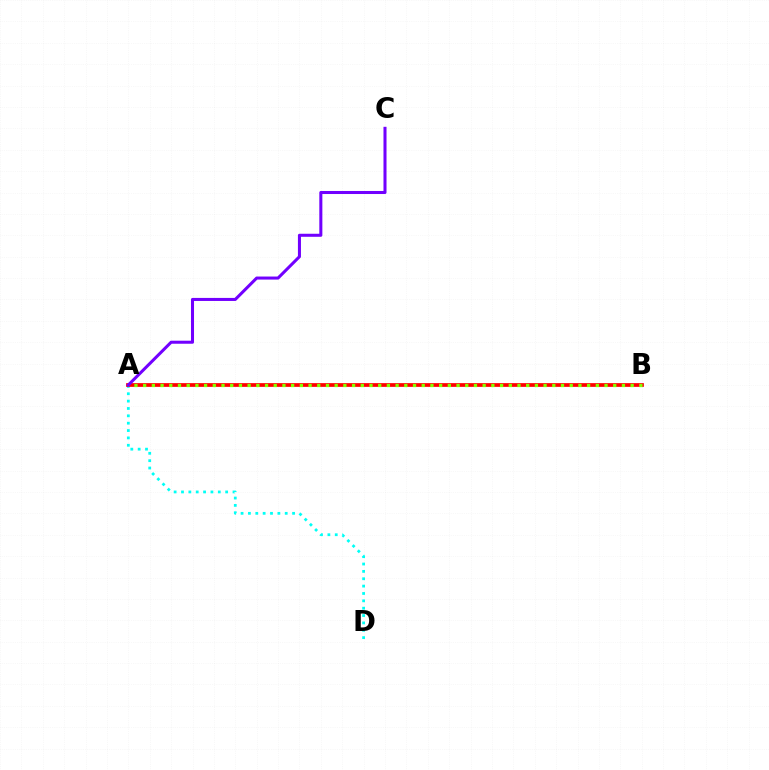{('A', 'D'): [{'color': '#00fff6', 'line_style': 'dotted', 'thickness': 2.0}], ('A', 'B'): [{'color': '#ff0000', 'line_style': 'solid', 'thickness': 2.68}, {'color': '#84ff00', 'line_style': 'dotted', 'thickness': 2.37}], ('A', 'C'): [{'color': '#7200ff', 'line_style': 'solid', 'thickness': 2.19}]}